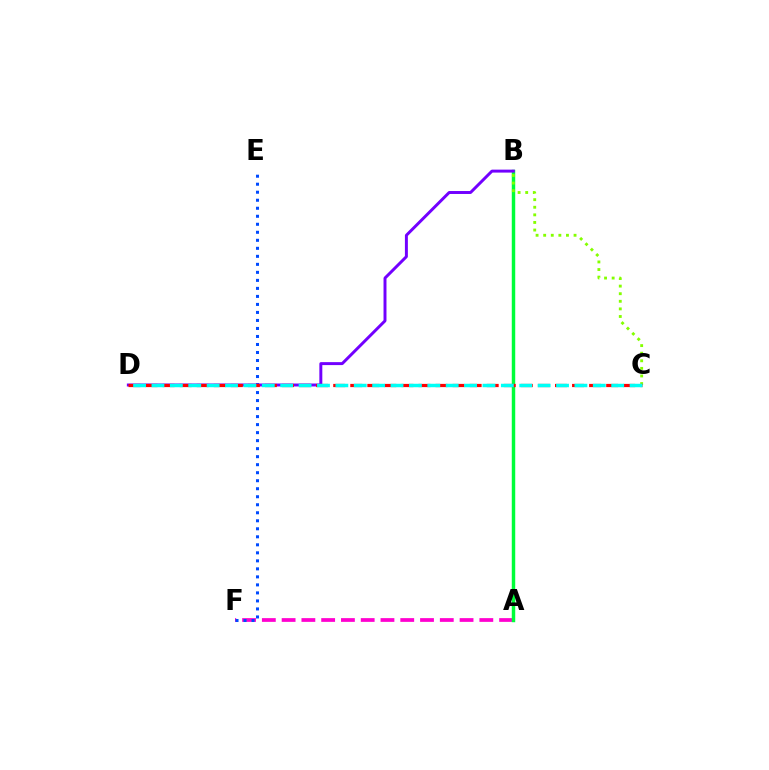{('A', 'F'): [{'color': '#ff00cf', 'line_style': 'dashed', 'thickness': 2.69}], ('A', 'B'): [{'color': '#ffbd00', 'line_style': 'dashed', 'thickness': 1.85}, {'color': '#00ff39', 'line_style': 'solid', 'thickness': 2.49}], ('E', 'F'): [{'color': '#004bff', 'line_style': 'dotted', 'thickness': 2.18}], ('B', 'D'): [{'color': '#7200ff', 'line_style': 'solid', 'thickness': 2.13}], ('B', 'C'): [{'color': '#84ff00', 'line_style': 'dotted', 'thickness': 2.06}], ('C', 'D'): [{'color': '#ff0000', 'line_style': 'dashed', 'thickness': 2.32}, {'color': '#00fff6', 'line_style': 'dashed', 'thickness': 2.5}]}